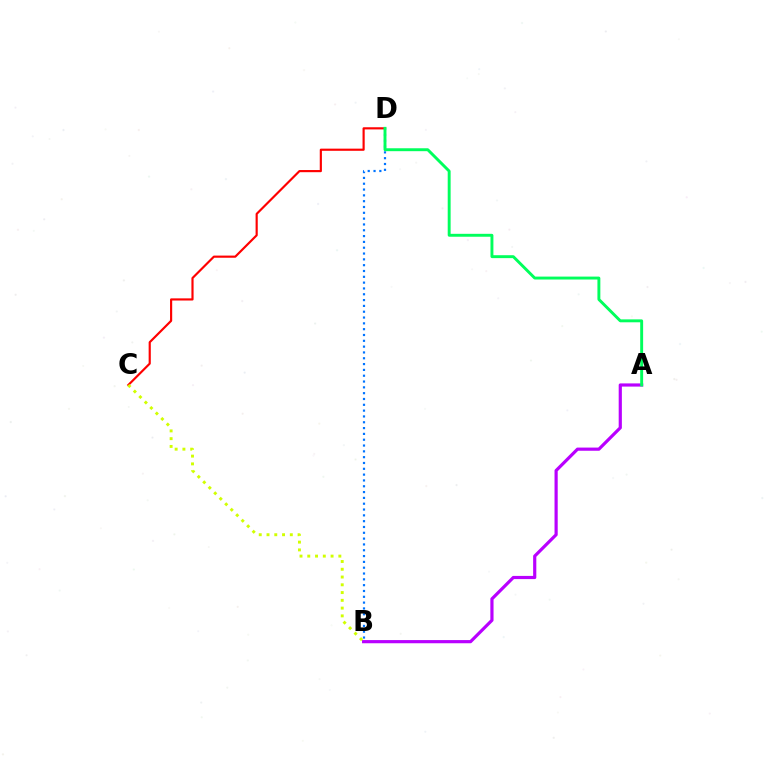{('C', 'D'): [{'color': '#ff0000', 'line_style': 'solid', 'thickness': 1.56}], ('B', 'D'): [{'color': '#0074ff', 'line_style': 'dotted', 'thickness': 1.58}], ('A', 'B'): [{'color': '#b900ff', 'line_style': 'solid', 'thickness': 2.29}], ('A', 'D'): [{'color': '#00ff5c', 'line_style': 'solid', 'thickness': 2.1}], ('B', 'C'): [{'color': '#d1ff00', 'line_style': 'dotted', 'thickness': 2.11}]}